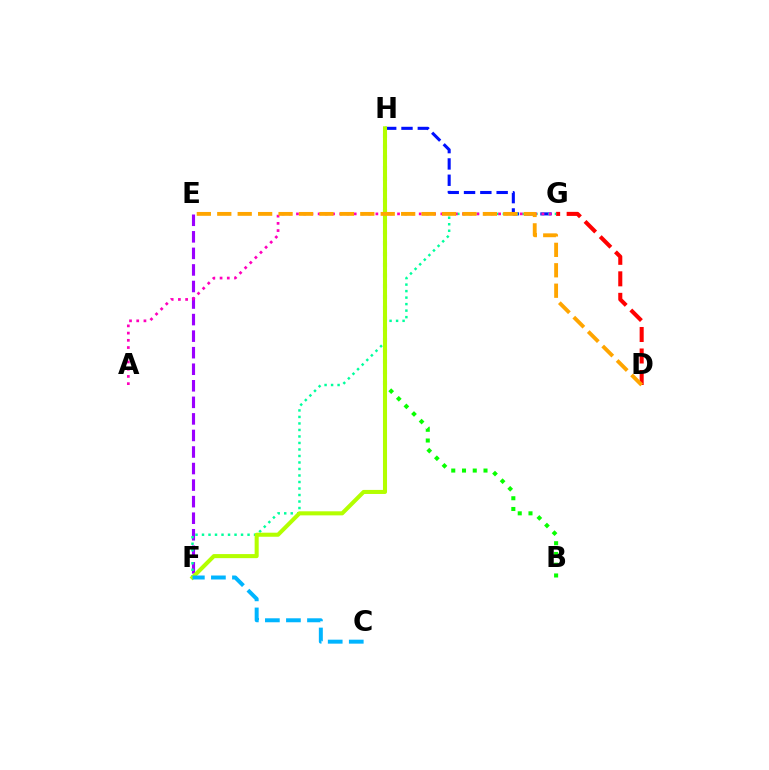{('E', 'F'): [{'color': '#9b00ff', 'line_style': 'dashed', 'thickness': 2.25}], ('D', 'G'): [{'color': '#ff0000', 'line_style': 'dashed', 'thickness': 2.92}], ('G', 'H'): [{'color': '#0010ff', 'line_style': 'dashed', 'thickness': 2.22}], ('F', 'G'): [{'color': '#00ff9d', 'line_style': 'dotted', 'thickness': 1.77}], ('A', 'G'): [{'color': '#ff00bd', 'line_style': 'dotted', 'thickness': 1.96}], ('B', 'H'): [{'color': '#08ff00', 'line_style': 'dotted', 'thickness': 2.92}], ('F', 'H'): [{'color': '#b3ff00', 'line_style': 'solid', 'thickness': 2.92}], ('D', 'E'): [{'color': '#ffa500', 'line_style': 'dashed', 'thickness': 2.78}], ('C', 'F'): [{'color': '#00b5ff', 'line_style': 'dashed', 'thickness': 2.86}]}